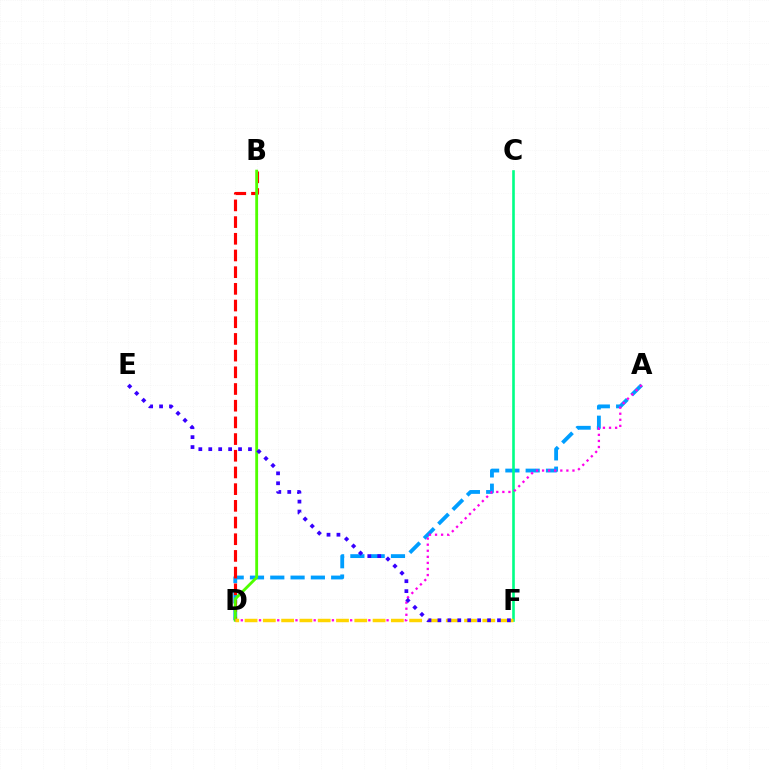{('A', 'D'): [{'color': '#009eff', 'line_style': 'dashed', 'thickness': 2.76}, {'color': '#ff00ed', 'line_style': 'dotted', 'thickness': 1.65}], ('B', 'D'): [{'color': '#ff0000', 'line_style': 'dashed', 'thickness': 2.27}, {'color': '#4fff00', 'line_style': 'solid', 'thickness': 2.04}], ('C', 'F'): [{'color': '#00ff86', 'line_style': 'solid', 'thickness': 1.89}], ('D', 'F'): [{'color': '#ffd500', 'line_style': 'dashed', 'thickness': 2.48}], ('E', 'F'): [{'color': '#3700ff', 'line_style': 'dotted', 'thickness': 2.7}]}